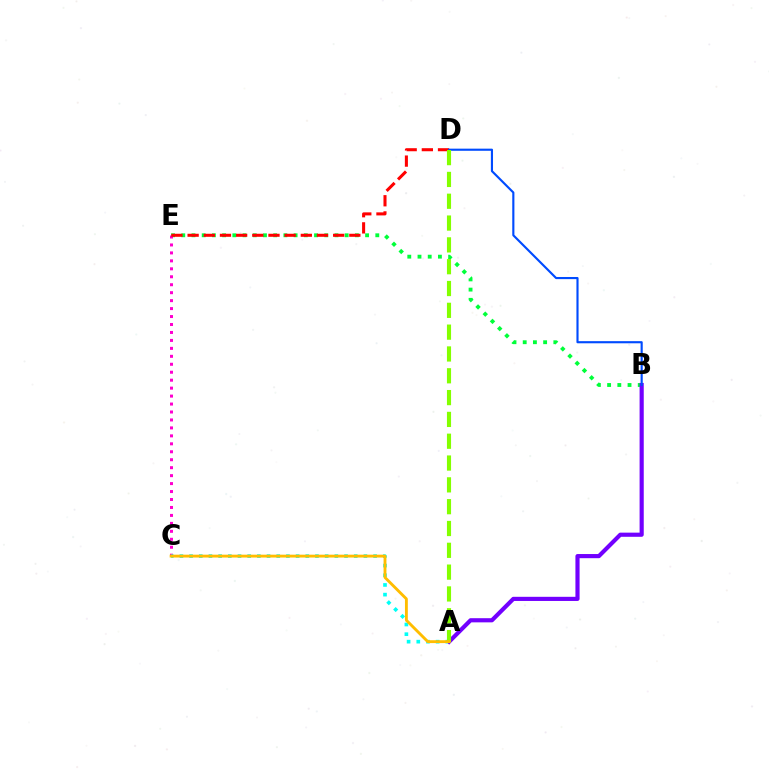{('B', 'E'): [{'color': '#00ff39', 'line_style': 'dotted', 'thickness': 2.77}], ('C', 'E'): [{'color': '#ff00cf', 'line_style': 'dotted', 'thickness': 2.16}], ('D', 'E'): [{'color': '#ff0000', 'line_style': 'dashed', 'thickness': 2.2}], ('A', 'C'): [{'color': '#00fff6', 'line_style': 'dotted', 'thickness': 2.63}, {'color': '#ffbd00', 'line_style': 'solid', 'thickness': 2.06}], ('A', 'B'): [{'color': '#7200ff', 'line_style': 'solid', 'thickness': 2.99}], ('B', 'D'): [{'color': '#004bff', 'line_style': 'solid', 'thickness': 1.54}], ('A', 'D'): [{'color': '#84ff00', 'line_style': 'dashed', 'thickness': 2.96}]}